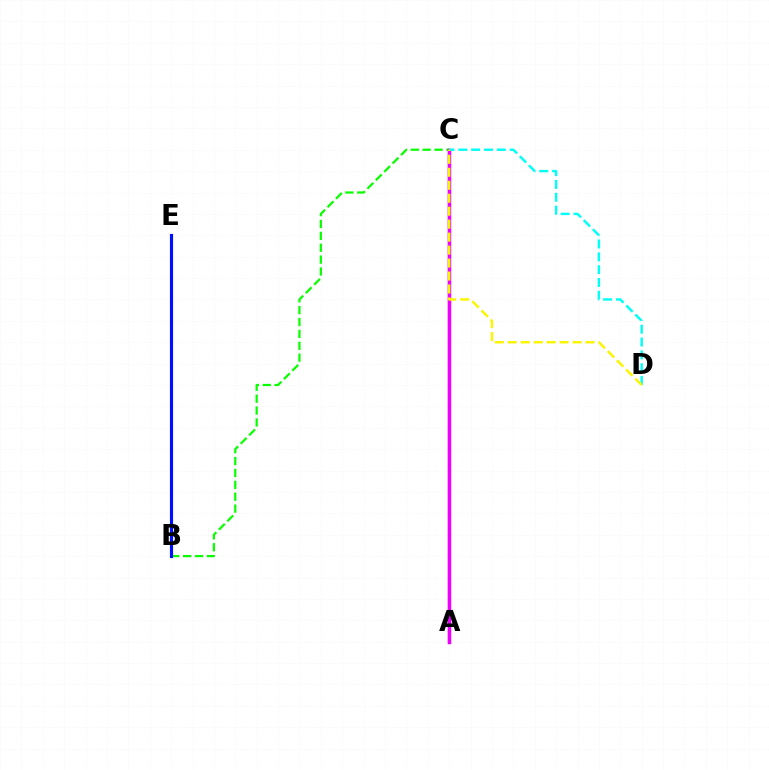{('B', 'C'): [{'color': '#08ff00', 'line_style': 'dashed', 'thickness': 1.61}], ('A', 'C'): [{'color': '#ff0000', 'line_style': 'solid', 'thickness': 1.63}, {'color': '#ee00ff', 'line_style': 'solid', 'thickness': 2.48}], ('C', 'D'): [{'color': '#00fff6', 'line_style': 'dashed', 'thickness': 1.74}, {'color': '#fcf500', 'line_style': 'dashed', 'thickness': 1.76}], ('B', 'E'): [{'color': '#0010ff', 'line_style': 'solid', 'thickness': 2.27}]}